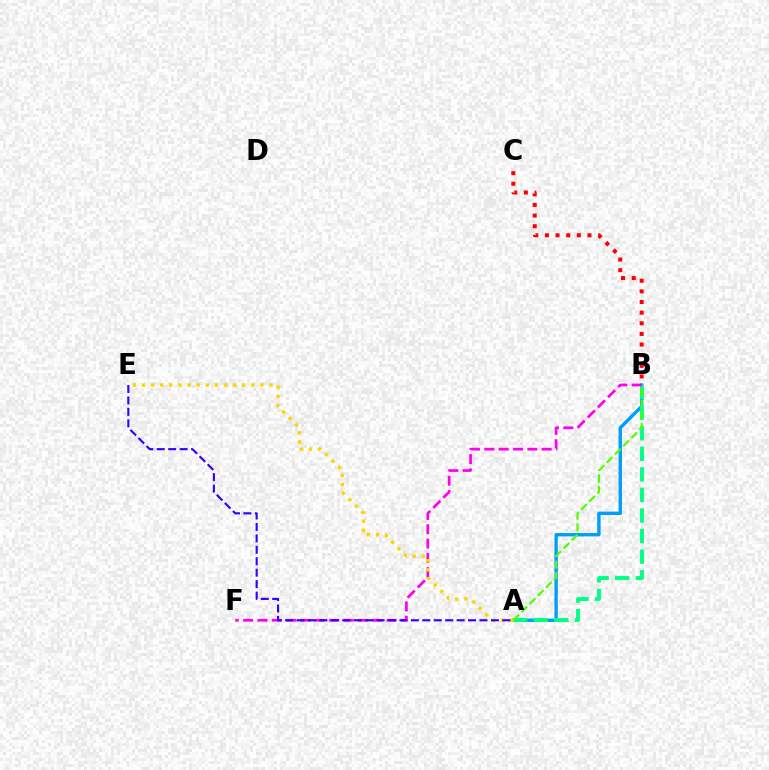{('A', 'B'): [{'color': '#009eff', 'line_style': 'solid', 'thickness': 2.43}, {'color': '#00ff86', 'line_style': 'dashed', 'thickness': 2.79}, {'color': '#4fff00', 'line_style': 'dashed', 'thickness': 1.57}], ('B', 'C'): [{'color': '#ff0000', 'line_style': 'dotted', 'thickness': 2.89}], ('B', 'F'): [{'color': '#ff00ed', 'line_style': 'dashed', 'thickness': 1.95}], ('A', 'E'): [{'color': '#ffd500', 'line_style': 'dotted', 'thickness': 2.47}, {'color': '#3700ff', 'line_style': 'dashed', 'thickness': 1.55}]}